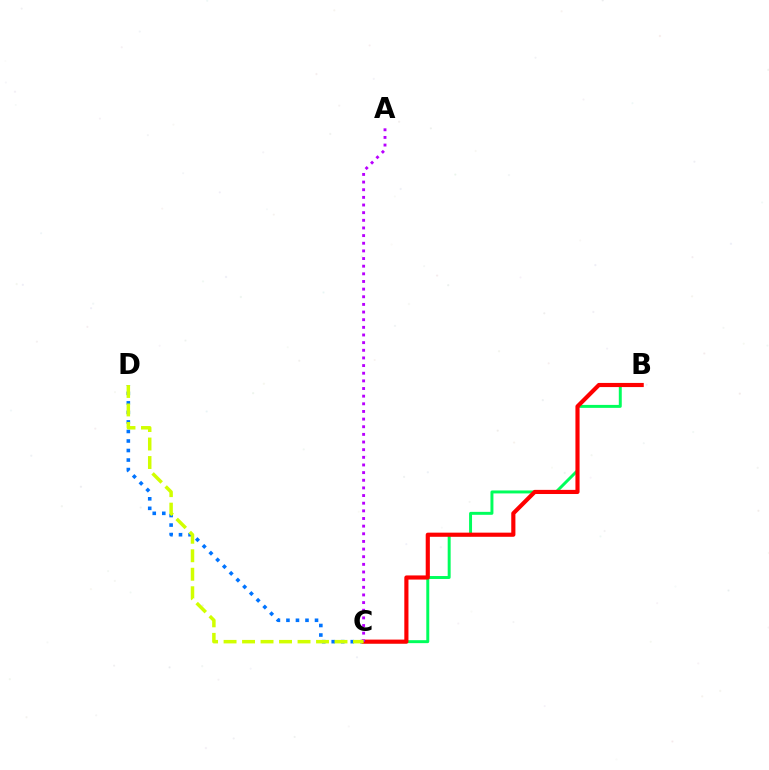{('C', 'D'): [{'color': '#0074ff', 'line_style': 'dotted', 'thickness': 2.59}, {'color': '#d1ff00', 'line_style': 'dashed', 'thickness': 2.51}], ('B', 'C'): [{'color': '#00ff5c', 'line_style': 'solid', 'thickness': 2.13}, {'color': '#ff0000', 'line_style': 'solid', 'thickness': 2.98}], ('A', 'C'): [{'color': '#b900ff', 'line_style': 'dotted', 'thickness': 2.08}]}